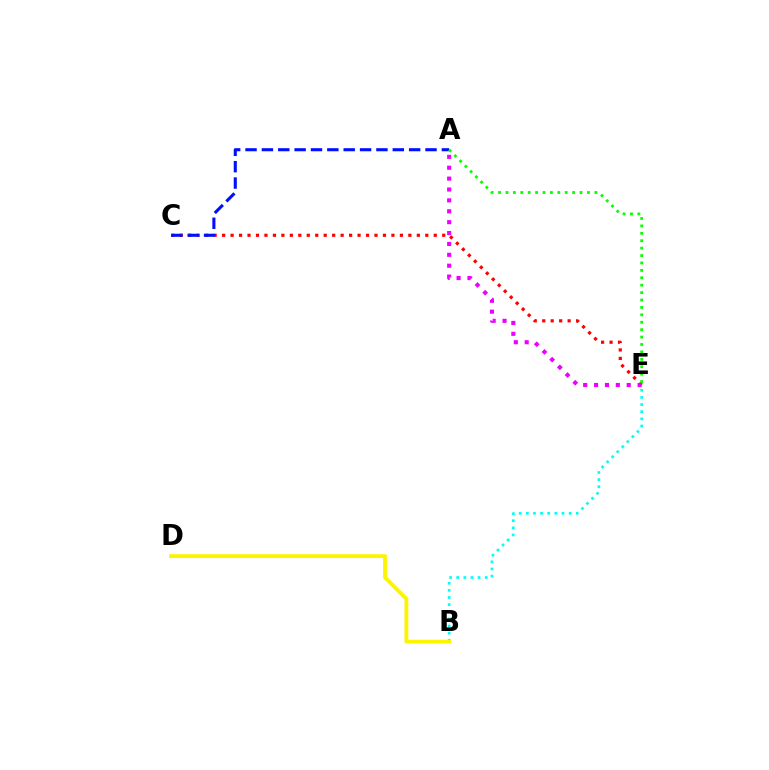{('C', 'E'): [{'color': '#ff0000', 'line_style': 'dotted', 'thickness': 2.3}], ('A', 'C'): [{'color': '#0010ff', 'line_style': 'dashed', 'thickness': 2.22}], ('B', 'E'): [{'color': '#00fff6', 'line_style': 'dotted', 'thickness': 1.94}], ('B', 'D'): [{'color': '#fcf500', 'line_style': 'solid', 'thickness': 2.78}], ('A', 'E'): [{'color': '#08ff00', 'line_style': 'dotted', 'thickness': 2.01}, {'color': '#ee00ff', 'line_style': 'dotted', 'thickness': 2.96}]}